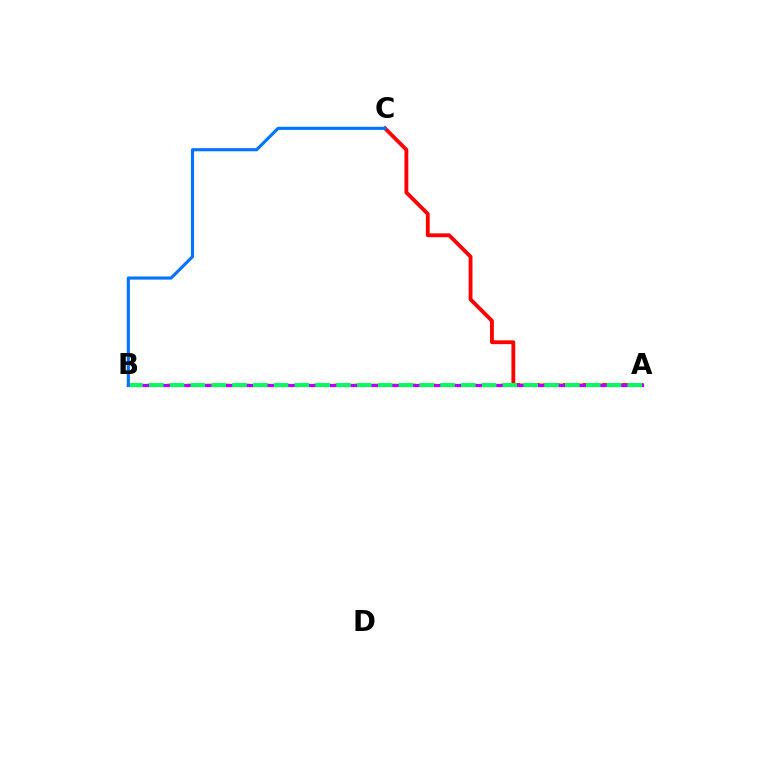{('A', 'C'): [{'color': '#ff0000', 'line_style': 'solid', 'thickness': 2.76}], ('A', 'B'): [{'color': '#d1ff00', 'line_style': 'dotted', 'thickness': 2.66}, {'color': '#b900ff', 'line_style': 'solid', 'thickness': 2.35}, {'color': '#00ff5c', 'line_style': 'dashed', 'thickness': 2.83}], ('B', 'C'): [{'color': '#0074ff', 'line_style': 'solid', 'thickness': 2.24}]}